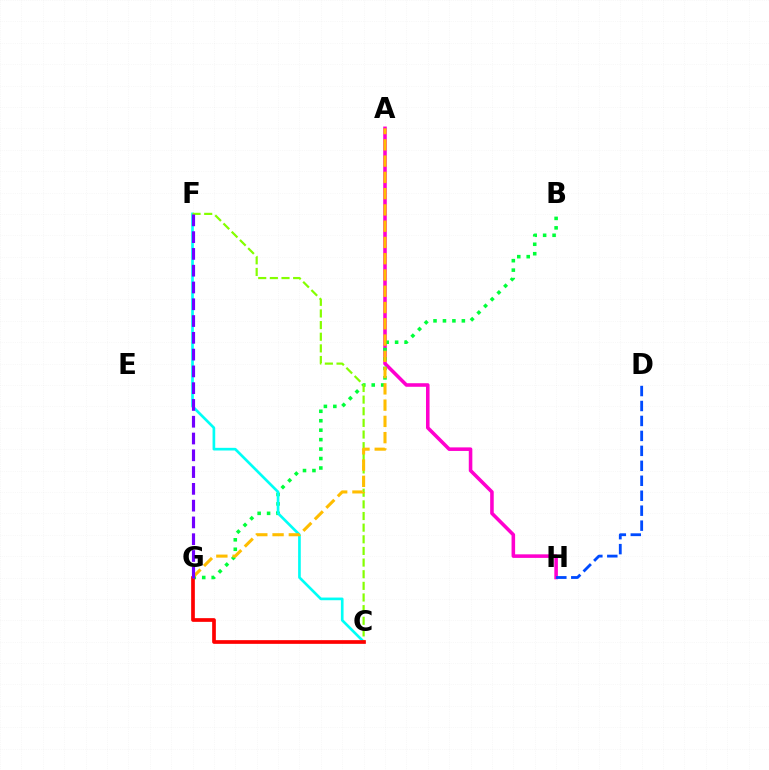{('A', 'H'): [{'color': '#ff00cf', 'line_style': 'solid', 'thickness': 2.56}], ('B', 'G'): [{'color': '#00ff39', 'line_style': 'dotted', 'thickness': 2.57}], ('C', 'F'): [{'color': '#00fff6', 'line_style': 'solid', 'thickness': 1.92}, {'color': '#84ff00', 'line_style': 'dashed', 'thickness': 1.58}], ('C', 'G'): [{'color': '#ff0000', 'line_style': 'solid', 'thickness': 2.66}], ('D', 'H'): [{'color': '#004bff', 'line_style': 'dashed', 'thickness': 2.03}], ('A', 'G'): [{'color': '#ffbd00', 'line_style': 'dashed', 'thickness': 2.21}], ('F', 'G'): [{'color': '#7200ff', 'line_style': 'dashed', 'thickness': 2.28}]}